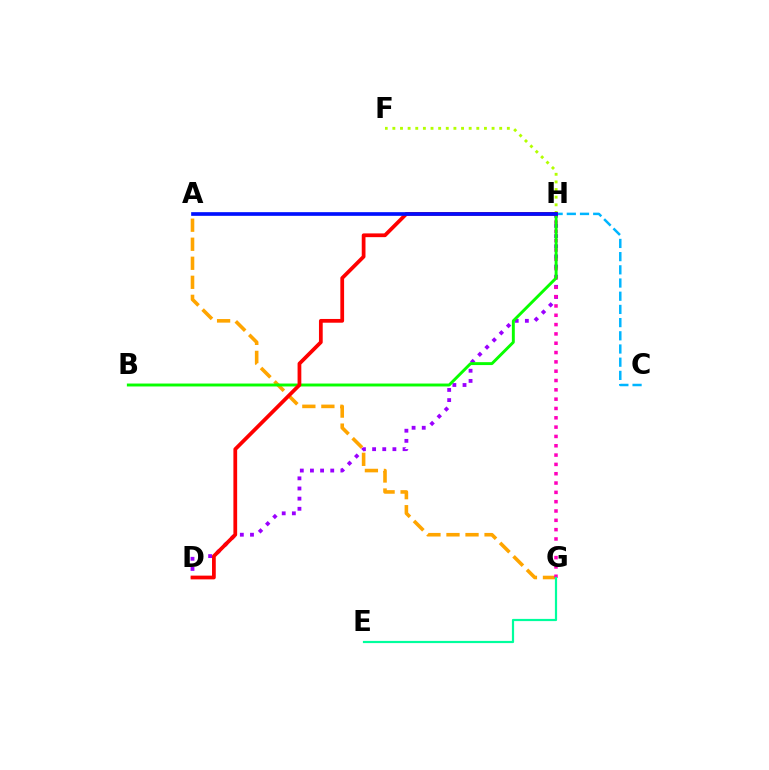{('D', 'H'): [{'color': '#9b00ff', 'line_style': 'dotted', 'thickness': 2.76}, {'color': '#ff0000', 'line_style': 'solid', 'thickness': 2.7}], ('A', 'G'): [{'color': '#ffa500', 'line_style': 'dashed', 'thickness': 2.59}], ('F', 'H'): [{'color': '#b3ff00', 'line_style': 'dotted', 'thickness': 2.07}], ('G', 'H'): [{'color': '#ff00bd', 'line_style': 'dotted', 'thickness': 2.53}], ('C', 'H'): [{'color': '#00b5ff', 'line_style': 'dashed', 'thickness': 1.79}], ('B', 'H'): [{'color': '#08ff00', 'line_style': 'solid', 'thickness': 2.1}], ('E', 'G'): [{'color': '#00ff9d', 'line_style': 'solid', 'thickness': 1.59}], ('A', 'H'): [{'color': '#0010ff', 'line_style': 'solid', 'thickness': 2.65}]}